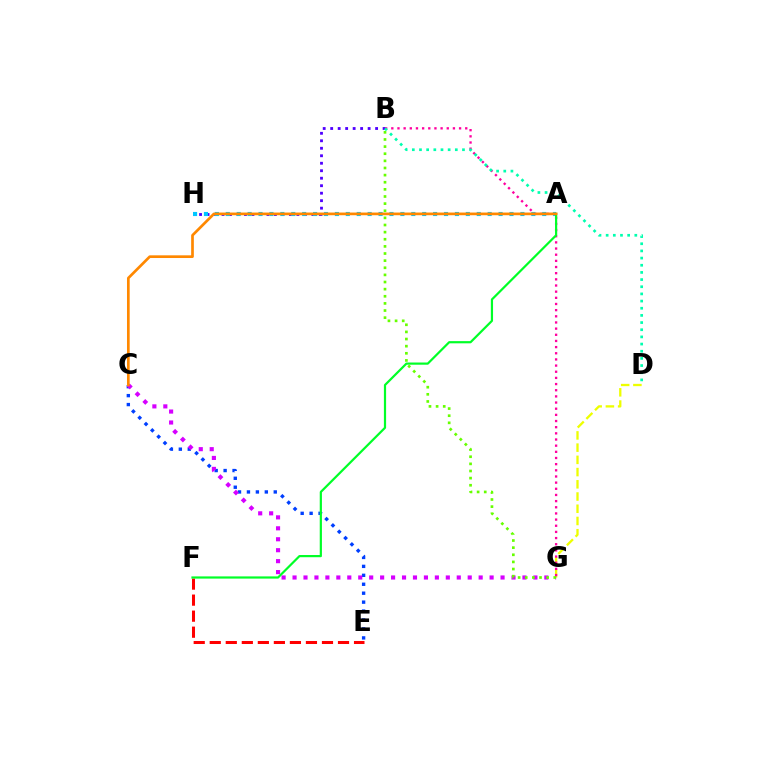{('C', 'E'): [{'color': '#003fff', 'line_style': 'dotted', 'thickness': 2.43}], ('D', 'G'): [{'color': '#eeff00', 'line_style': 'dashed', 'thickness': 1.66}], ('B', 'H'): [{'color': '#4f00ff', 'line_style': 'dotted', 'thickness': 2.03}], ('C', 'G'): [{'color': '#d600ff', 'line_style': 'dotted', 'thickness': 2.97}], ('B', 'G'): [{'color': '#ff00a0', 'line_style': 'dotted', 'thickness': 1.67}, {'color': '#66ff00', 'line_style': 'dotted', 'thickness': 1.94}], ('E', 'F'): [{'color': '#ff0000', 'line_style': 'dashed', 'thickness': 2.18}], ('A', 'H'): [{'color': '#00c7ff', 'line_style': 'dotted', 'thickness': 2.96}], ('A', 'F'): [{'color': '#00ff27', 'line_style': 'solid', 'thickness': 1.58}], ('A', 'C'): [{'color': '#ff8800', 'line_style': 'solid', 'thickness': 1.94}], ('B', 'D'): [{'color': '#00ffaf', 'line_style': 'dotted', 'thickness': 1.95}]}